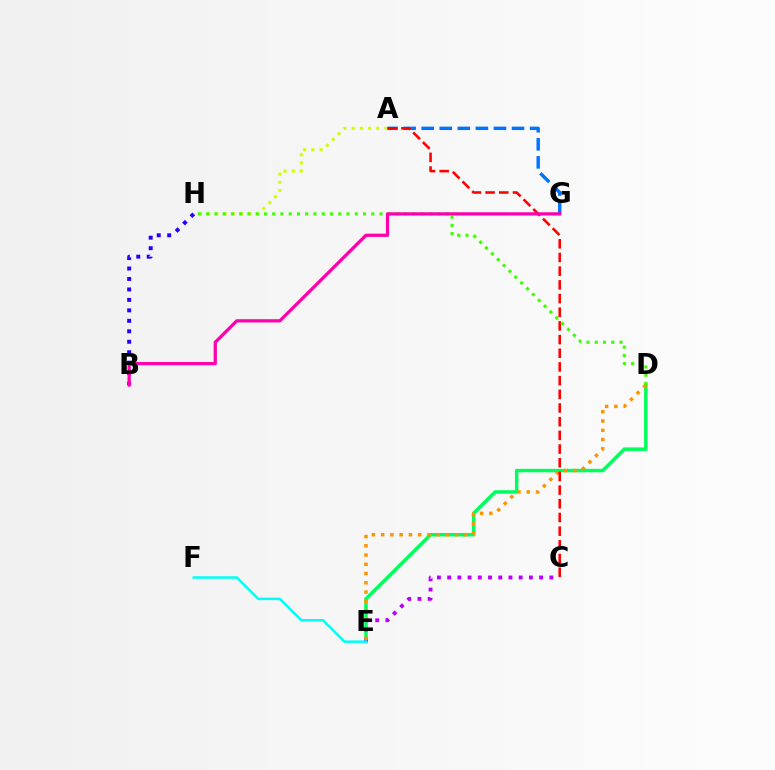{('D', 'E'): [{'color': '#00ff5c', 'line_style': 'solid', 'thickness': 2.5}, {'color': '#ff9400', 'line_style': 'dotted', 'thickness': 2.51}], ('C', 'E'): [{'color': '#b900ff', 'line_style': 'dotted', 'thickness': 2.78}], ('B', 'H'): [{'color': '#2500ff', 'line_style': 'dotted', 'thickness': 2.84}], ('A', 'H'): [{'color': '#d1ff00', 'line_style': 'dotted', 'thickness': 2.23}], ('A', 'G'): [{'color': '#0074ff', 'line_style': 'dashed', 'thickness': 2.45}], ('E', 'F'): [{'color': '#00fff6', 'line_style': 'solid', 'thickness': 1.82}], ('A', 'C'): [{'color': '#ff0000', 'line_style': 'dashed', 'thickness': 1.86}], ('D', 'H'): [{'color': '#3dff00', 'line_style': 'dotted', 'thickness': 2.24}], ('B', 'G'): [{'color': '#ff00ac', 'line_style': 'solid', 'thickness': 2.34}]}